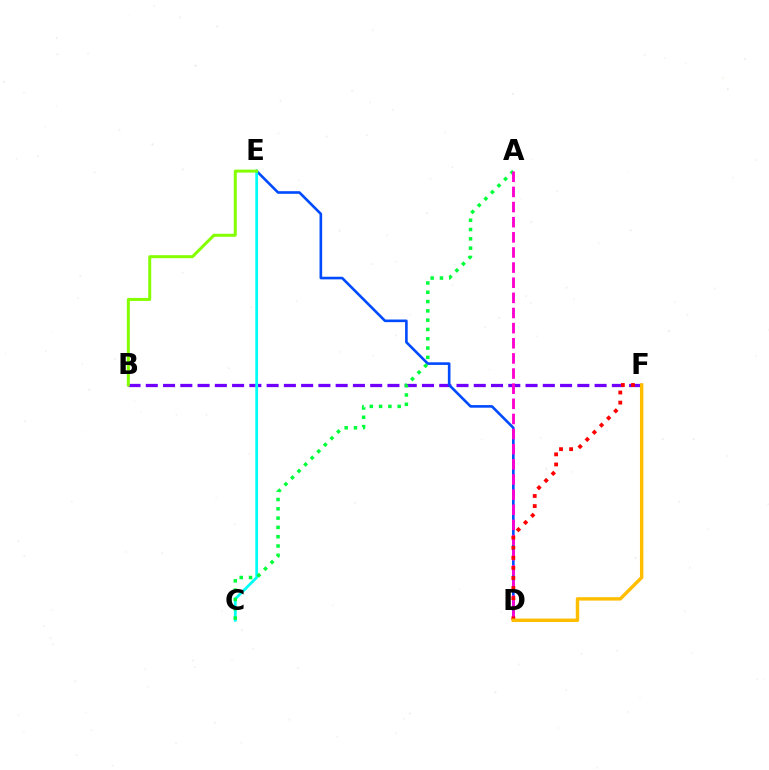{('B', 'F'): [{'color': '#7200ff', 'line_style': 'dashed', 'thickness': 2.35}], ('D', 'E'): [{'color': '#004bff', 'line_style': 'solid', 'thickness': 1.89}], ('C', 'E'): [{'color': '#00fff6', 'line_style': 'solid', 'thickness': 2.0}], ('A', 'C'): [{'color': '#00ff39', 'line_style': 'dotted', 'thickness': 2.53}], ('A', 'D'): [{'color': '#ff00cf', 'line_style': 'dashed', 'thickness': 2.06}], ('D', 'F'): [{'color': '#ff0000', 'line_style': 'dotted', 'thickness': 2.74}, {'color': '#ffbd00', 'line_style': 'solid', 'thickness': 2.46}], ('B', 'E'): [{'color': '#84ff00', 'line_style': 'solid', 'thickness': 2.15}]}